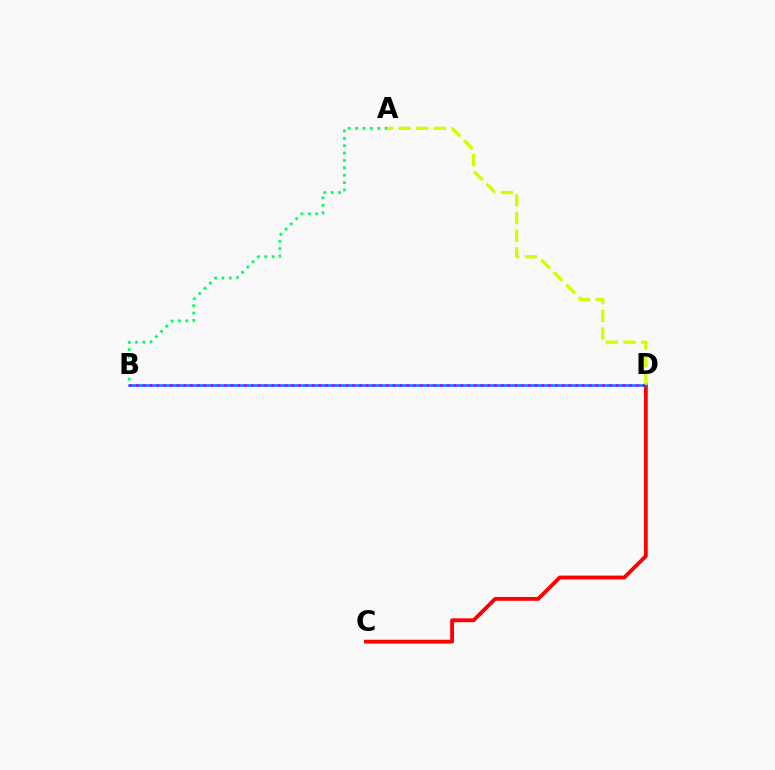{('A', 'B'): [{'color': '#00ff5c', 'line_style': 'dotted', 'thickness': 2.0}], ('C', 'D'): [{'color': '#ff0000', 'line_style': 'solid', 'thickness': 2.76}], ('B', 'D'): [{'color': '#0074ff', 'line_style': 'solid', 'thickness': 1.82}, {'color': '#b900ff', 'line_style': 'dotted', 'thickness': 1.84}], ('A', 'D'): [{'color': '#d1ff00', 'line_style': 'dashed', 'thickness': 2.4}]}